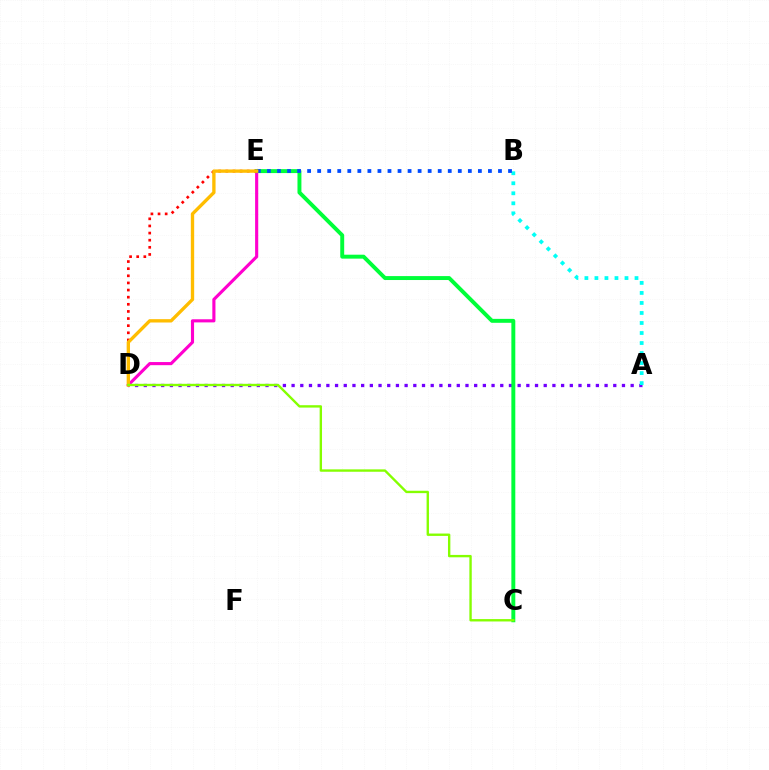{('A', 'D'): [{'color': '#7200ff', 'line_style': 'dotted', 'thickness': 2.36}], ('D', 'E'): [{'color': '#ff00cf', 'line_style': 'solid', 'thickness': 2.25}, {'color': '#ff0000', 'line_style': 'dotted', 'thickness': 1.94}, {'color': '#ffbd00', 'line_style': 'solid', 'thickness': 2.41}], ('C', 'E'): [{'color': '#00ff39', 'line_style': 'solid', 'thickness': 2.83}], ('A', 'B'): [{'color': '#00fff6', 'line_style': 'dotted', 'thickness': 2.72}], ('B', 'E'): [{'color': '#004bff', 'line_style': 'dotted', 'thickness': 2.73}], ('C', 'D'): [{'color': '#84ff00', 'line_style': 'solid', 'thickness': 1.71}]}